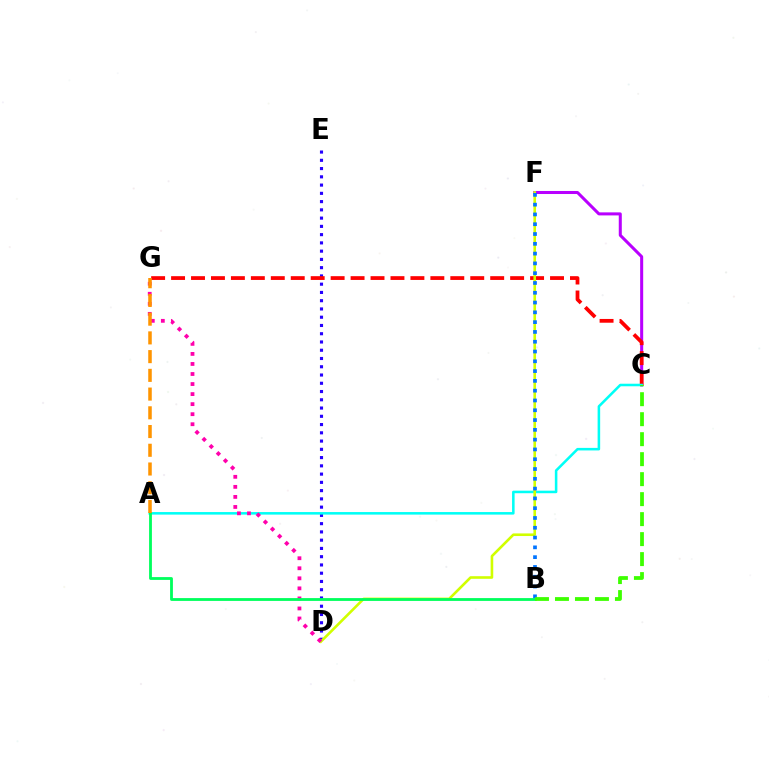{('D', 'E'): [{'color': '#2500ff', 'line_style': 'dotted', 'thickness': 2.24}], ('C', 'F'): [{'color': '#b900ff', 'line_style': 'solid', 'thickness': 2.18}], ('C', 'G'): [{'color': '#ff0000', 'line_style': 'dashed', 'thickness': 2.71}], ('A', 'C'): [{'color': '#00fff6', 'line_style': 'solid', 'thickness': 1.83}], ('D', 'F'): [{'color': '#d1ff00', 'line_style': 'solid', 'thickness': 1.88}], ('D', 'G'): [{'color': '#ff00ac', 'line_style': 'dotted', 'thickness': 2.73}], ('A', 'B'): [{'color': '#00ff5c', 'line_style': 'solid', 'thickness': 2.03}], ('B', 'F'): [{'color': '#0074ff', 'line_style': 'dotted', 'thickness': 2.66}], ('B', 'C'): [{'color': '#3dff00', 'line_style': 'dashed', 'thickness': 2.72}], ('A', 'G'): [{'color': '#ff9400', 'line_style': 'dashed', 'thickness': 2.54}]}